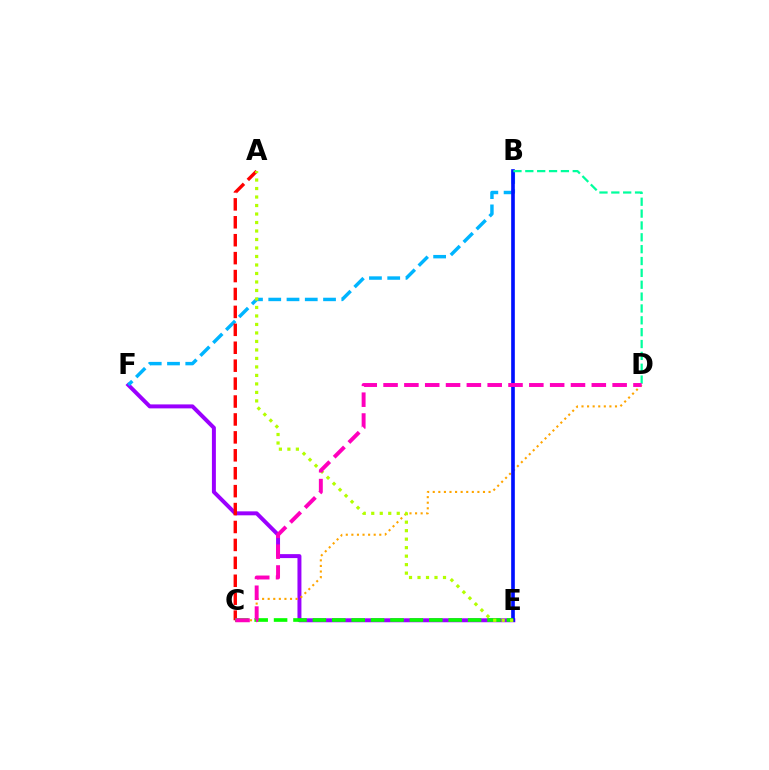{('E', 'F'): [{'color': '#9b00ff', 'line_style': 'solid', 'thickness': 2.85}], ('C', 'D'): [{'color': '#ffa500', 'line_style': 'dotted', 'thickness': 1.52}, {'color': '#ff00bd', 'line_style': 'dashed', 'thickness': 2.83}], ('B', 'F'): [{'color': '#00b5ff', 'line_style': 'dashed', 'thickness': 2.48}], ('A', 'C'): [{'color': '#ff0000', 'line_style': 'dashed', 'thickness': 2.44}], ('B', 'E'): [{'color': '#0010ff', 'line_style': 'solid', 'thickness': 2.63}], ('B', 'D'): [{'color': '#00ff9d', 'line_style': 'dashed', 'thickness': 1.61}], ('C', 'E'): [{'color': '#08ff00', 'line_style': 'dashed', 'thickness': 2.64}], ('A', 'E'): [{'color': '#b3ff00', 'line_style': 'dotted', 'thickness': 2.31}]}